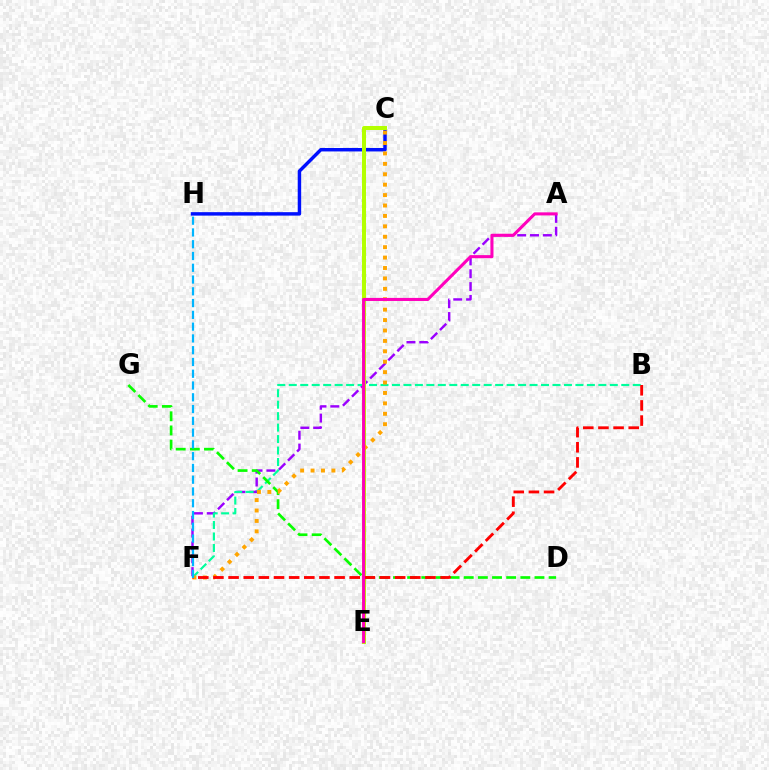{('C', 'H'): [{'color': '#0010ff', 'line_style': 'solid', 'thickness': 2.48}], ('A', 'F'): [{'color': '#9b00ff', 'line_style': 'dashed', 'thickness': 1.74}], ('B', 'F'): [{'color': '#00ff9d', 'line_style': 'dashed', 'thickness': 1.56}, {'color': '#ff0000', 'line_style': 'dashed', 'thickness': 2.06}], ('C', 'E'): [{'color': '#b3ff00', 'line_style': 'solid', 'thickness': 2.89}], ('D', 'G'): [{'color': '#08ff00', 'line_style': 'dashed', 'thickness': 1.92}], ('C', 'F'): [{'color': '#ffa500', 'line_style': 'dotted', 'thickness': 2.83}], ('A', 'E'): [{'color': '#ff00bd', 'line_style': 'solid', 'thickness': 2.21}], ('F', 'H'): [{'color': '#00b5ff', 'line_style': 'dashed', 'thickness': 1.6}]}